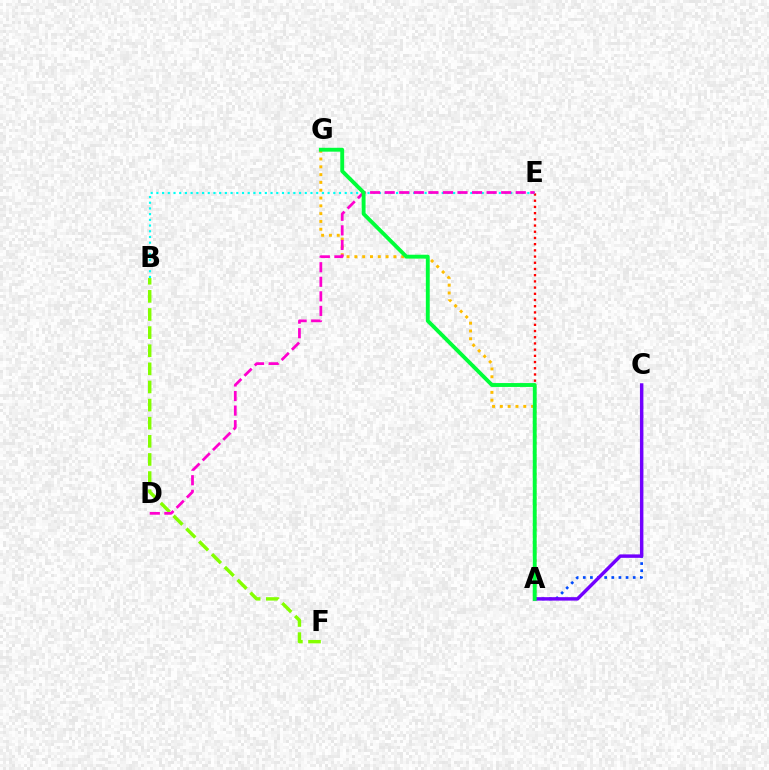{('A', 'G'): [{'color': '#ffbd00', 'line_style': 'dotted', 'thickness': 2.12}, {'color': '#00ff39', 'line_style': 'solid', 'thickness': 2.79}], ('B', 'F'): [{'color': '#84ff00', 'line_style': 'dashed', 'thickness': 2.46}], ('A', 'C'): [{'color': '#004bff', 'line_style': 'dotted', 'thickness': 1.94}, {'color': '#7200ff', 'line_style': 'solid', 'thickness': 2.48}], ('A', 'E'): [{'color': '#ff0000', 'line_style': 'dotted', 'thickness': 1.69}], ('B', 'E'): [{'color': '#00fff6', 'line_style': 'dotted', 'thickness': 1.55}], ('D', 'E'): [{'color': '#ff00cf', 'line_style': 'dashed', 'thickness': 1.98}]}